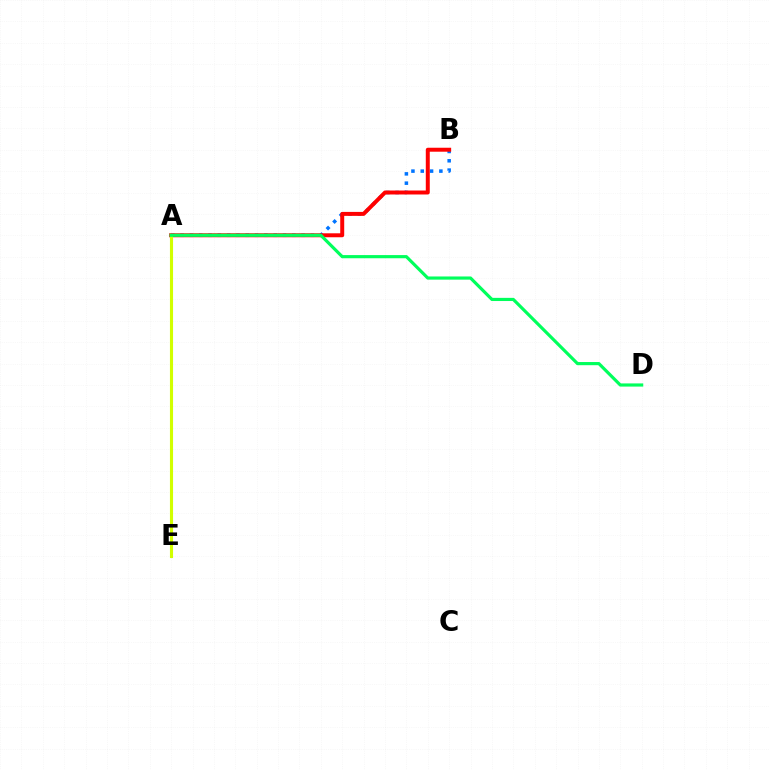{('A', 'B'): [{'color': '#0074ff', 'line_style': 'dotted', 'thickness': 2.53}, {'color': '#ff0000', 'line_style': 'solid', 'thickness': 2.86}], ('A', 'E'): [{'color': '#b900ff', 'line_style': 'dotted', 'thickness': 1.91}, {'color': '#d1ff00', 'line_style': 'solid', 'thickness': 2.24}], ('A', 'D'): [{'color': '#00ff5c', 'line_style': 'solid', 'thickness': 2.28}]}